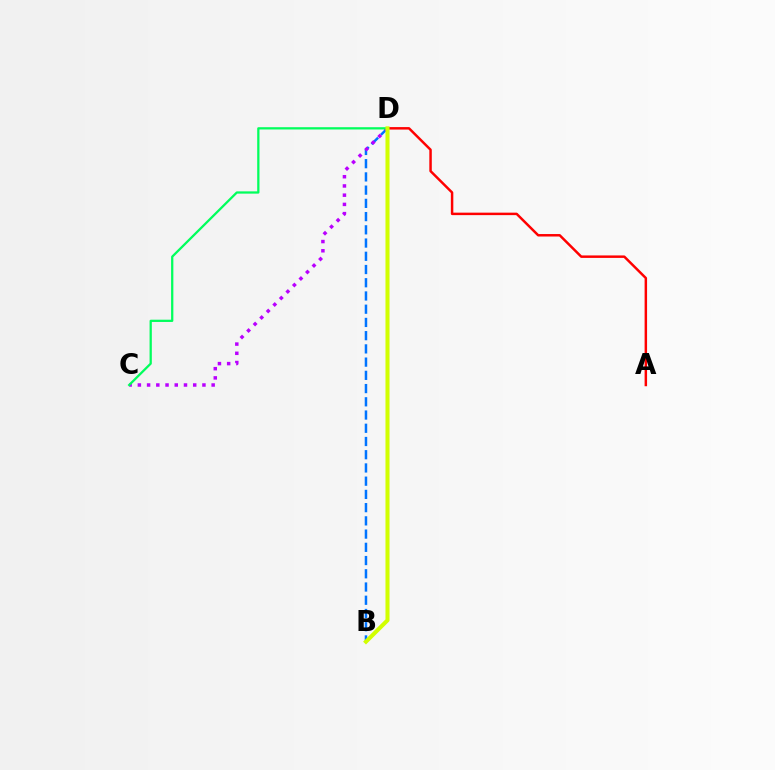{('A', 'D'): [{'color': '#ff0000', 'line_style': 'solid', 'thickness': 1.78}], ('B', 'D'): [{'color': '#0074ff', 'line_style': 'dashed', 'thickness': 1.8}, {'color': '#d1ff00', 'line_style': 'solid', 'thickness': 2.91}], ('C', 'D'): [{'color': '#b900ff', 'line_style': 'dotted', 'thickness': 2.51}, {'color': '#00ff5c', 'line_style': 'solid', 'thickness': 1.63}]}